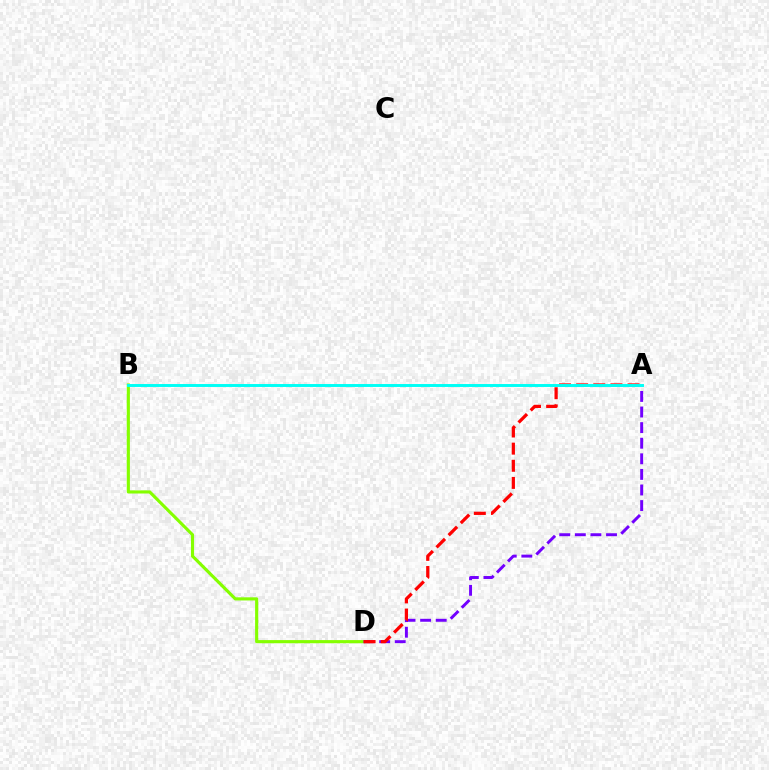{('B', 'D'): [{'color': '#84ff00', 'line_style': 'solid', 'thickness': 2.26}], ('A', 'D'): [{'color': '#7200ff', 'line_style': 'dashed', 'thickness': 2.12}, {'color': '#ff0000', 'line_style': 'dashed', 'thickness': 2.33}], ('A', 'B'): [{'color': '#00fff6', 'line_style': 'solid', 'thickness': 2.11}]}